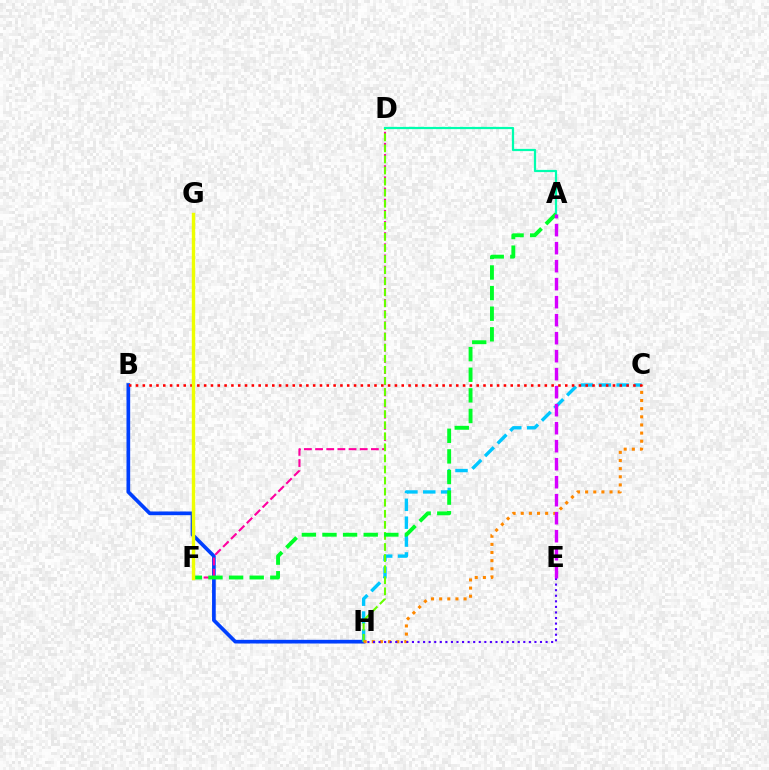{('B', 'H'): [{'color': '#003fff', 'line_style': 'solid', 'thickness': 2.65}], ('D', 'F'): [{'color': '#ff00a0', 'line_style': 'dashed', 'thickness': 1.52}], ('C', 'H'): [{'color': '#00c7ff', 'line_style': 'dashed', 'thickness': 2.43}, {'color': '#ff8800', 'line_style': 'dotted', 'thickness': 2.21}], ('D', 'H'): [{'color': '#66ff00', 'line_style': 'dashed', 'thickness': 1.5}], ('A', 'D'): [{'color': '#00ffaf', 'line_style': 'solid', 'thickness': 1.6}], ('E', 'H'): [{'color': '#4f00ff', 'line_style': 'dotted', 'thickness': 1.51}], ('A', 'F'): [{'color': '#00ff27', 'line_style': 'dashed', 'thickness': 2.8}], ('A', 'E'): [{'color': '#d600ff', 'line_style': 'dashed', 'thickness': 2.45}], ('B', 'C'): [{'color': '#ff0000', 'line_style': 'dotted', 'thickness': 1.85}], ('F', 'G'): [{'color': '#eeff00', 'line_style': 'solid', 'thickness': 2.44}]}